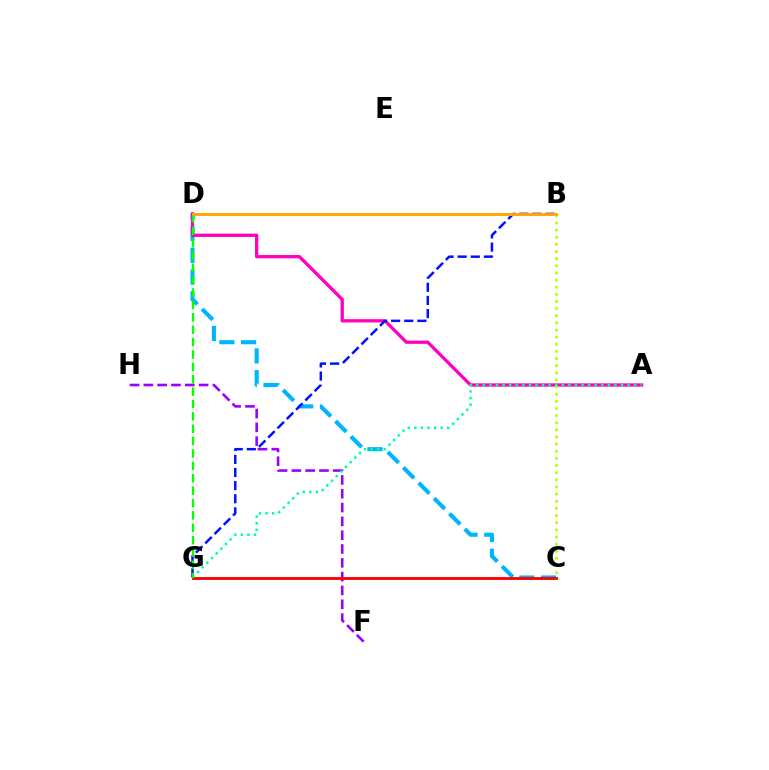{('C', 'D'): [{'color': '#00b5ff', 'line_style': 'dashed', 'thickness': 2.95}], ('F', 'H'): [{'color': '#9b00ff', 'line_style': 'dashed', 'thickness': 1.88}], ('C', 'G'): [{'color': '#ff0000', 'line_style': 'solid', 'thickness': 2.05}], ('A', 'D'): [{'color': '#ff00bd', 'line_style': 'solid', 'thickness': 2.36}], ('A', 'G'): [{'color': '#00ff9d', 'line_style': 'dotted', 'thickness': 1.79}], ('B', 'G'): [{'color': '#0010ff', 'line_style': 'dashed', 'thickness': 1.78}], ('B', 'C'): [{'color': '#b3ff00', 'line_style': 'dotted', 'thickness': 1.94}], ('D', 'G'): [{'color': '#08ff00', 'line_style': 'dashed', 'thickness': 1.68}], ('B', 'D'): [{'color': '#ffa500', 'line_style': 'solid', 'thickness': 2.09}]}